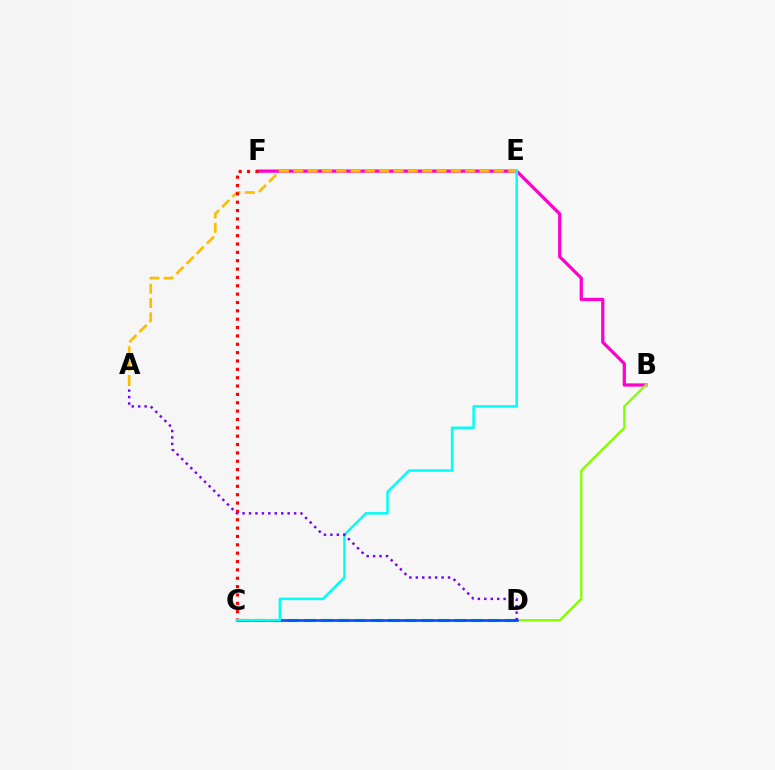{('B', 'F'): [{'color': '#ff00cf', 'line_style': 'solid', 'thickness': 2.33}], ('A', 'E'): [{'color': '#ffbd00', 'line_style': 'dashed', 'thickness': 1.95}], ('C', 'D'): [{'color': '#00ff39', 'line_style': 'dashed', 'thickness': 2.27}, {'color': '#004bff', 'line_style': 'solid', 'thickness': 1.89}], ('B', 'D'): [{'color': '#84ff00', 'line_style': 'solid', 'thickness': 1.65}], ('C', 'F'): [{'color': '#ff0000', 'line_style': 'dotted', 'thickness': 2.27}], ('C', 'E'): [{'color': '#00fff6', 'line_style': 'solid', 'thickness': 1.8}], ('A', 'D'): [{'color': '#7200ff', 'line_style': 'dotted', 'thickness': 1.75}]}